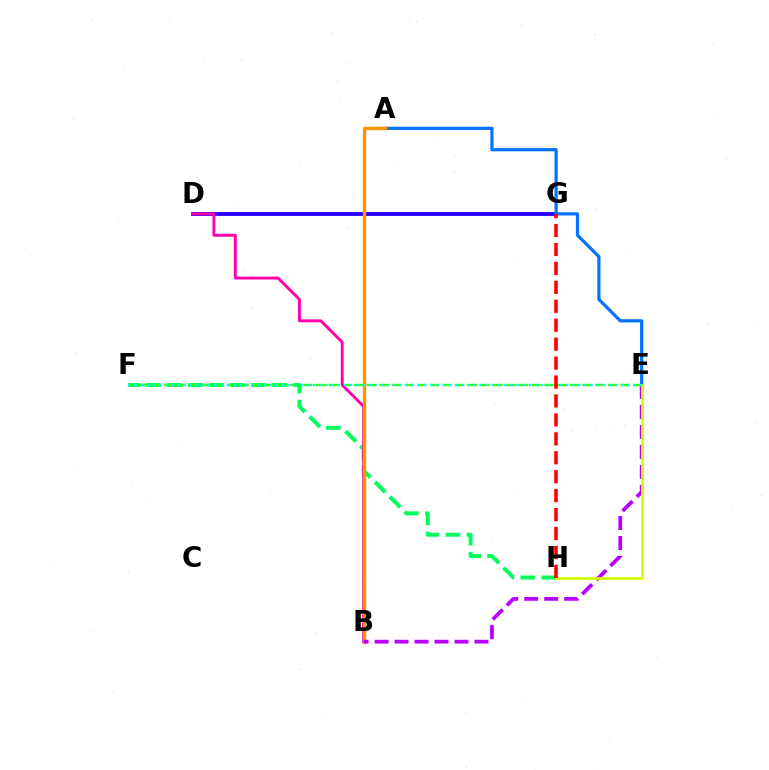{('D', 'G'): [{'color': '#2500ff', 'line_style': 'solid', 'thickness': 2.77}], ('F', 'H'): [{'color': '#00ff5c', 'line_style': 'dashed', 'thickness': 2.85}], ('E', 'F'): [{'color': '#3dff00', 'line_style': 'dashed', 'thickness': 1.72}, {'color': '#00fff6', 'line_style': 'dotted', 'thickness': 1.67}], ('A', 'E'): [{'color': '#0074ff', 'line_style': 'solid', 'thickness': 2.31}], ('B', 'D'): [{'color': '#ff00ac', 'line_style': 'solid', 'thickness': 2.09}], ('A', 'B'): [{'color': '#ff9400', 'line_style': 'solid', 'thickness': 2.44}], ('B', 'E'): [{'color': '#b900ff', 'line_style': 'dashed', 'thickness': 2.71}], ('E', 'H'): [{'color': '#d1ff00', 'line_style': 'solid', 'thickness': 1.96}], ('G', 'H'): [{'color': '#ff0000', 'line_style': 'dashed', 'thickness': 2.57}]}